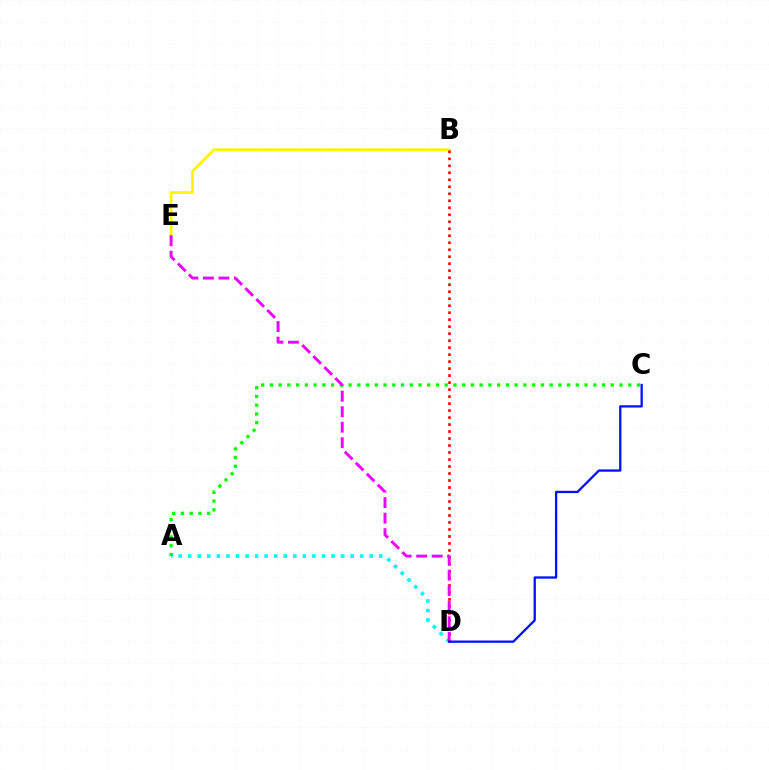{('A', 'D'): [{'color': '#00fff6', 'line_style': 'dotted', 'thickness': 2.59}], ('B', 'E'): [{'color': '#fcf500', 'line_style': 'solid', 'thickness': 1.95}], ('A', 'C'): [{'color': '#08ff00', 'line_style': 'dotted', 'thickness': 2.37}], ('B', 'D'): [{'color': '#ff0000', 'line_style': 'dotted', 'thickness': 1.9}], ('D', 'E'): [{'color': '#ee00ff', 'line_style': 'dashed', 'thickness': 2.11}], ('C', 'D'): [{'color': '#0010ff', 'line_style': 'solid', 'thickness': 1.65}]}